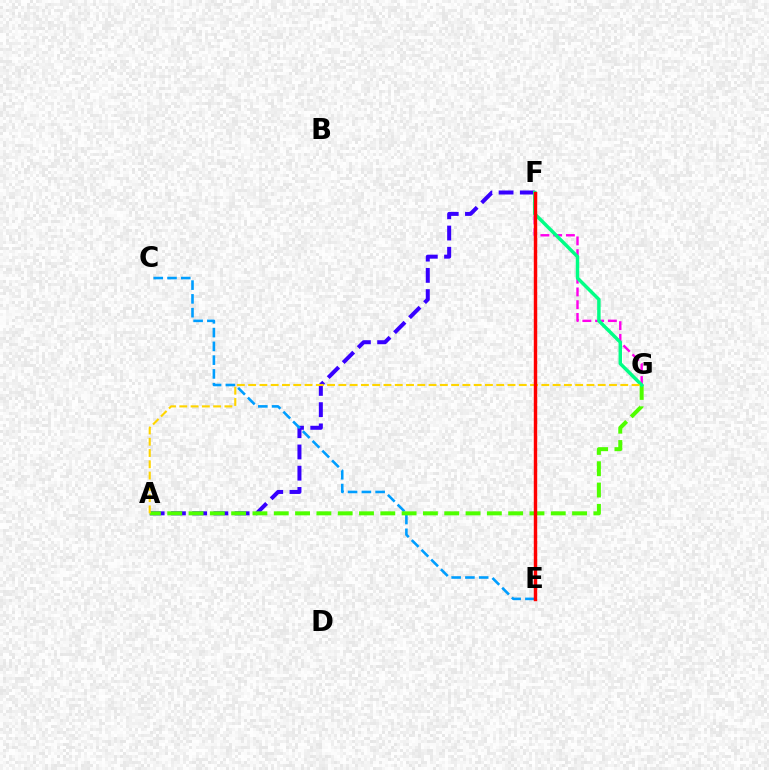{('A', 'F'): [{'color': '#3700ff', 'line_style': 'dashed', 'thickness': 2.88}], ('F', 'G'): [{'color': '#ff00ed', 'line_style': 'dashed', 'thickness': 1.73}, {'color': '#00ff86', 'line_style': 'solid', 'thickness': 2.49}], ('C', 'E'): [{'color': '#009eff', 'line_style': 'dashed', 'thickness': 1.87}], ('A', 'G'): [{'color': '#4fff00', 'line_style': 'dashed', 'thickness': 2.89}, {'color': '#ffd500', 'line_style': 'dashed', 'thickness': 1.53}], ('E', 'F'): [{'color': '#ff0000', 'line_style': 'solid', 'thickness': 2.47}]}